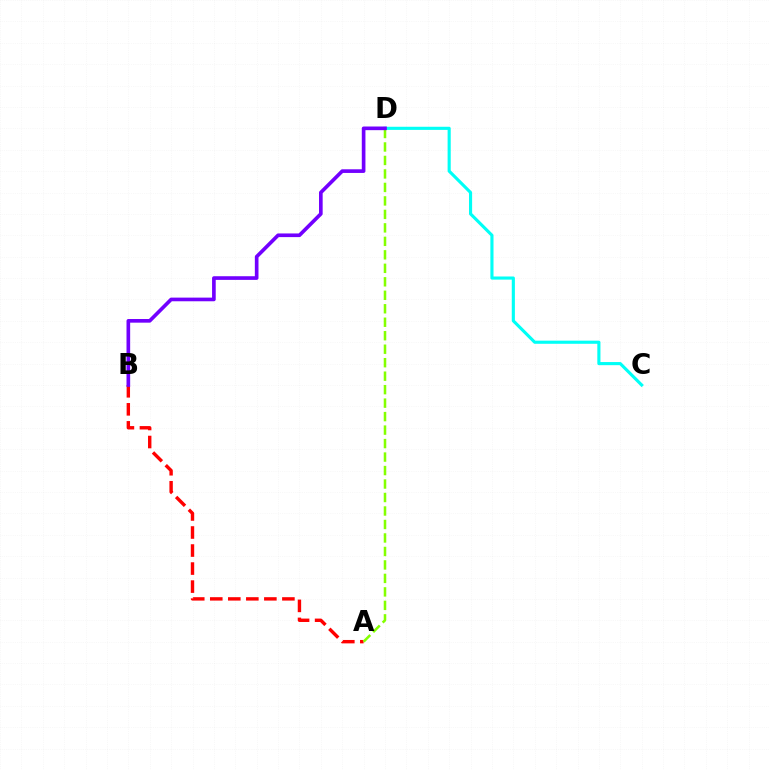{('A', 'B'): [{'color': '#ff0000', 'line_style': 'dashed', 'thickness': 2.45}], ('A', 'D'): [{'color': '#84ff00', 'line_style': 'dashed', 'thickness': 1.83}], ('C', 'D'): [{'color': '#00fff6', 'line_style': 'solid', 'thickness': 2.25}], ('B', 'D'): [{'color': '#7200ff', 'line_style': 'solid', 'thickness': 2.63}]}